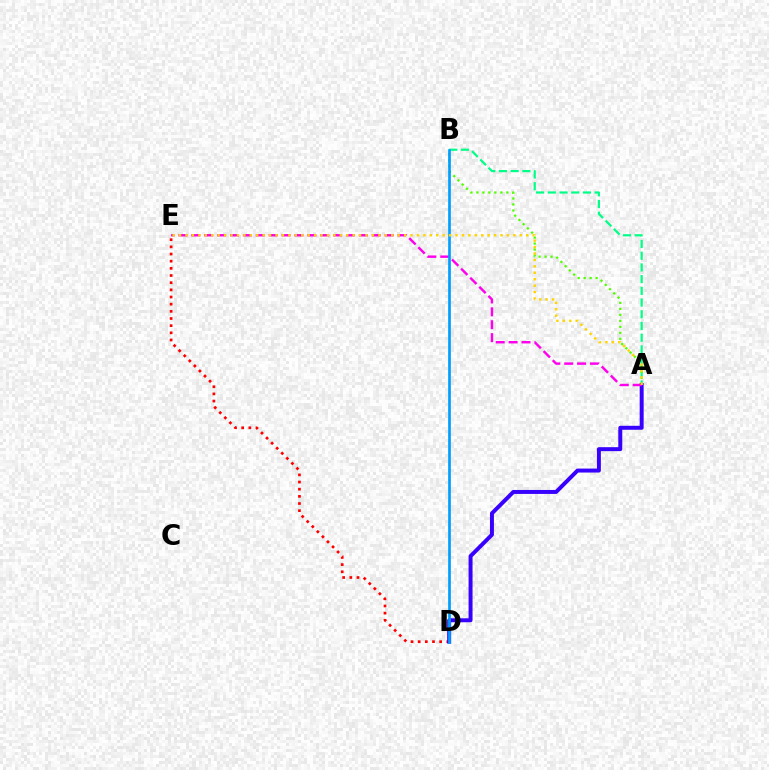{('A', 'B'): [{'color': '#00ff86', 'line_style': 'dashed', 'thickness': 1.59}, {'color': '#4fff00', 'line_style': 'dotted', 'thickness': 1.63}], ('D', 'E'): [{'color': '#ff0000', 'line_style': 'dotted', 'thickness': 1.95}], ('A', 'D'): [{'color': '#3700ff', 'line_style': 'solid', 'thickness': 2.86}], ('A', 'E'): [{'color': '#ff00ed', 'line_style': 'dashed', 'thickness': 1.75}, {'color': '#ffd500', 'line_style': 'dotted', 'thickness': 1.75}], ('B', 'D'): [{'color': '#009eff', 'line_style': 'solid', 'thickness': 1.93}]}